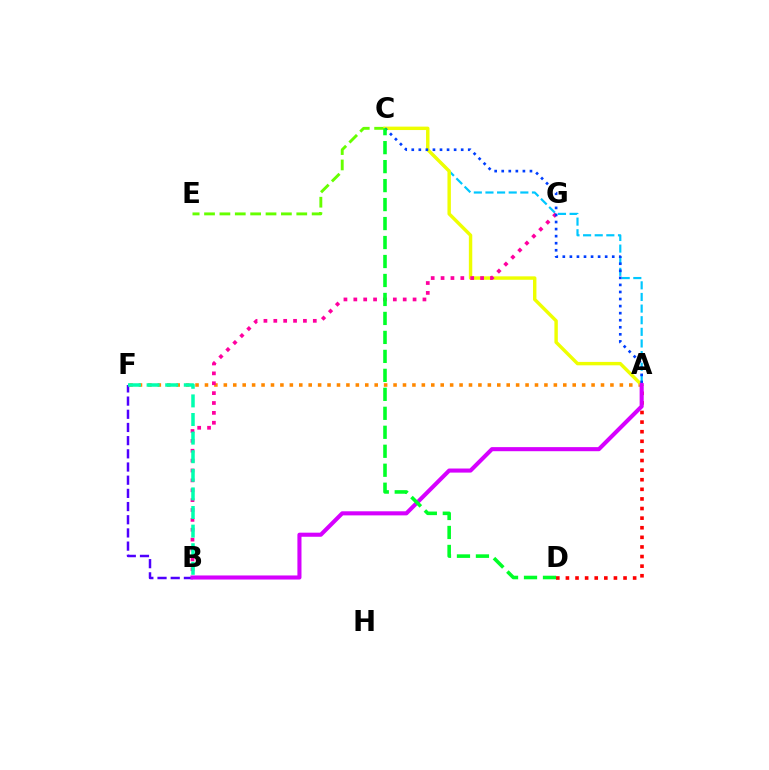{('C', 'E'): [{'color': '#66ff00', 'line_style': 'dashed', 'thickness': 2.09}], ('A', 'F'): [{'color': '#ff8800', 'line_style': 'dotted', 'thickness': 2.56}], ('B', 'F'): [{'color': '#4f00ff', 'line_style': 'dashed', 'thickness': 1.79}, {'color': '#00ffaf', 'line_style': 'dashed', 'thickness': 2.53}], ('A', 'D'): [{'color': '#ff0000', 'line_style': 'dotted', 'thickness': 2.61}], ('A', 'C'): [{'color': '#00c7ff', 'line_style': 'dashed', 'thickness': 1.58}, {'color': '#eeff00', 'line_style': 'solid', 'thickness': 2.46}, {'color': '#003fff', 'line_style': 'dotted', 'thickness': 1.92}], ('B', 'G'): [{'color': '#ff00a0', 'line_style': 'dotted', 'thickness': 2.68}], ('A', 'B'): [{'color': '#d600ff', 'line_style': 'solid', 'thickness': 2.94}], ('C', 'D'): [{'color': '#00ff27', 'line_style': 'dashed', 'thickness': 2.58}]}